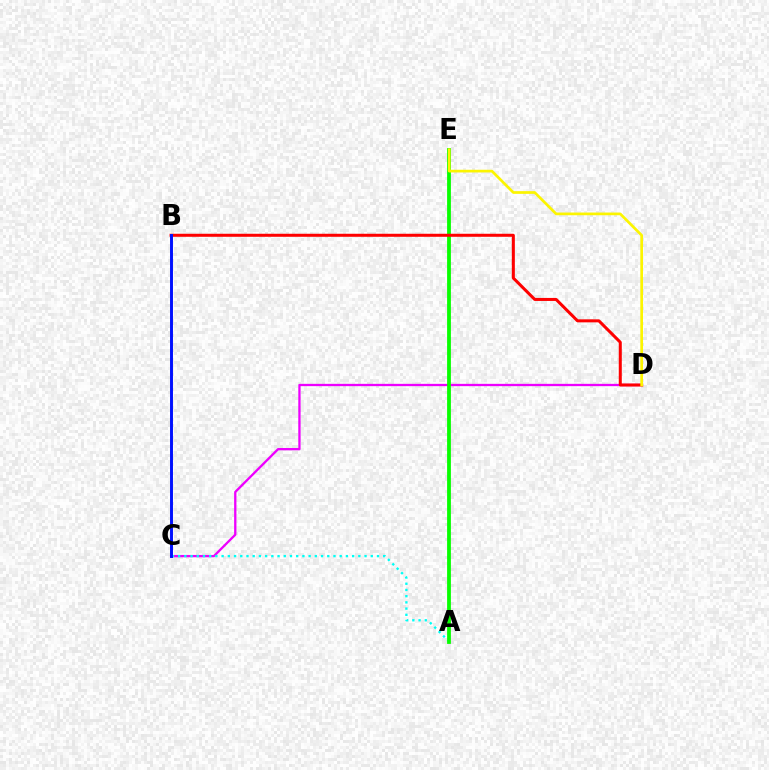{('C', 'D'): [{'color': '#ee00ff', 'line_style': 'solid', 'thickness': 1.66}], ('A', 'C'): [{'color': '#00fff6', 'line_style': 'dotted', 'thickness': 1.69}], ('A', 'E'): [{'color': '#08ff00', 'line_style': 'solid', 'thickness': 2.73}], ('B', 'D'): [{'color': '#ff0000', 'line_style': 'solid', 'thickness': 2.18}], ('B', 'C'): [{'color': '#0010ff', 'line_style': 'solid', 'thickness': 2.11}], ('D', 'E'): [{'color': '#fcf500', 'line_style': 'solid', 'thickness': 1.95}]}